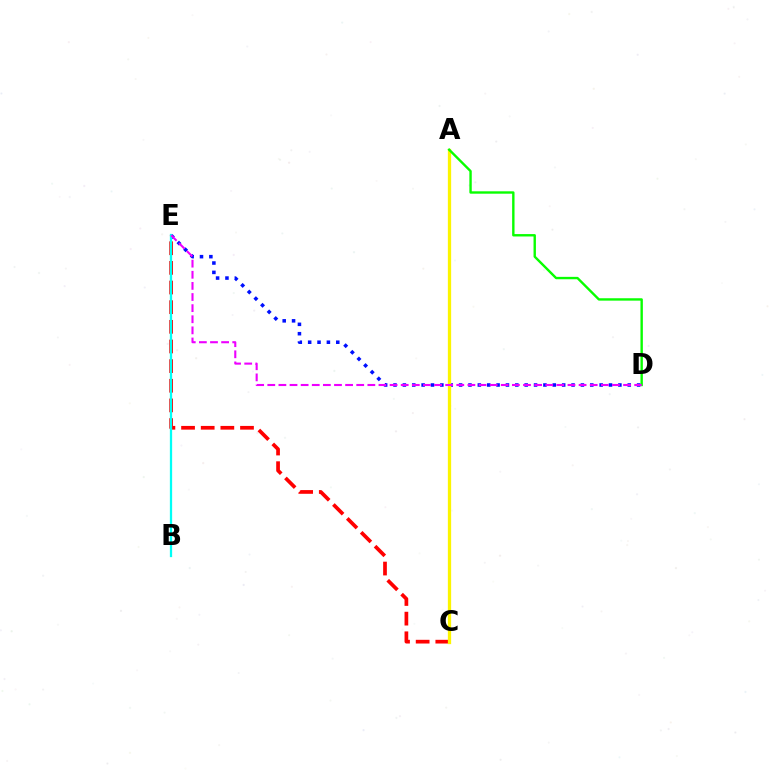{('D', 'E'): [{'color': '#0010ff', 'line_style': 'dotted', 'thickness': 2.55}, {'color': '#ee00ff', 'line_style': 'dashed', 'thickness': 1.51}], ('C', 'E'): [{'color': '#ff0000', 'line_style': 'dashed', 'thickness': 2.67}], ('B', 'E'): [{'color': '#00fff6', 'line_style': 'solid', 'thickness': 1.63}], ('A', 'C'): [{'color': '#fcf500', 'line_style': 'solid', 'thickness': 2.36}], ('A', 'D'): [{'color': '#08ff00', 'line_style': 'solid', 'thickness': 1.72}]}